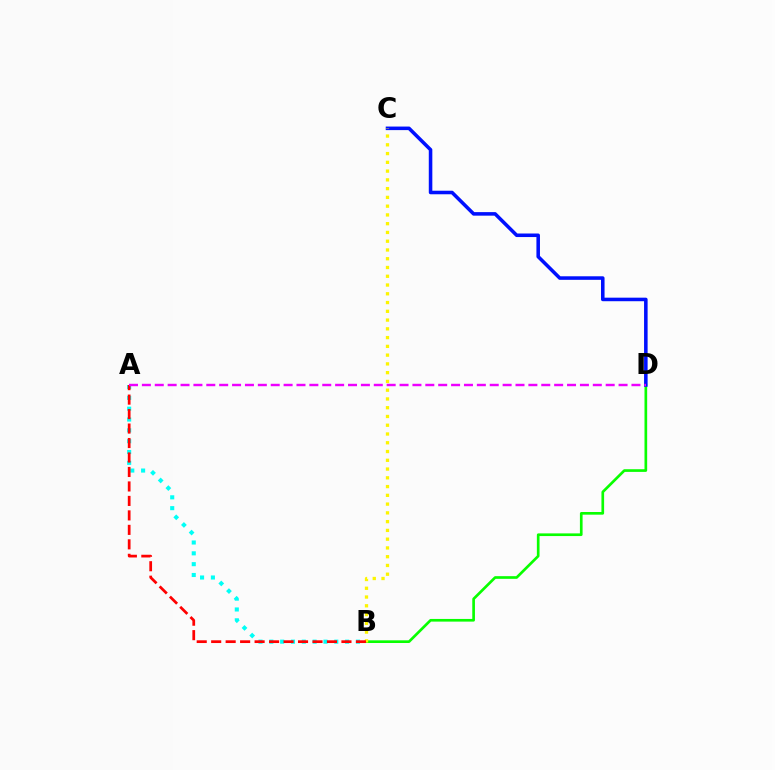{('B', 'D'): [{'color': '#08ff00', 'line_style': 'solid', 'thickness': 1.92}], ('C', 'D'): [{'color': '#0010ff', 'line_style': 'solid', 'thickness': 2.56}], ('B', 'C'): [{'color': '#fcf500', 'line_style': 'dotted', 'thickness': 2.38}], ('A', 'B'): [{'color': '#00fff6', 'line_style': 'dotted', 'thickness': 2.94}, {'color': '#ff0000', 'line_style': 'dashed', 'thickness': 1.97}], ('A', 'D'): [{'color': '#ee00ff', 'line_style': 'dashed', 'thickness': 1.75}]}